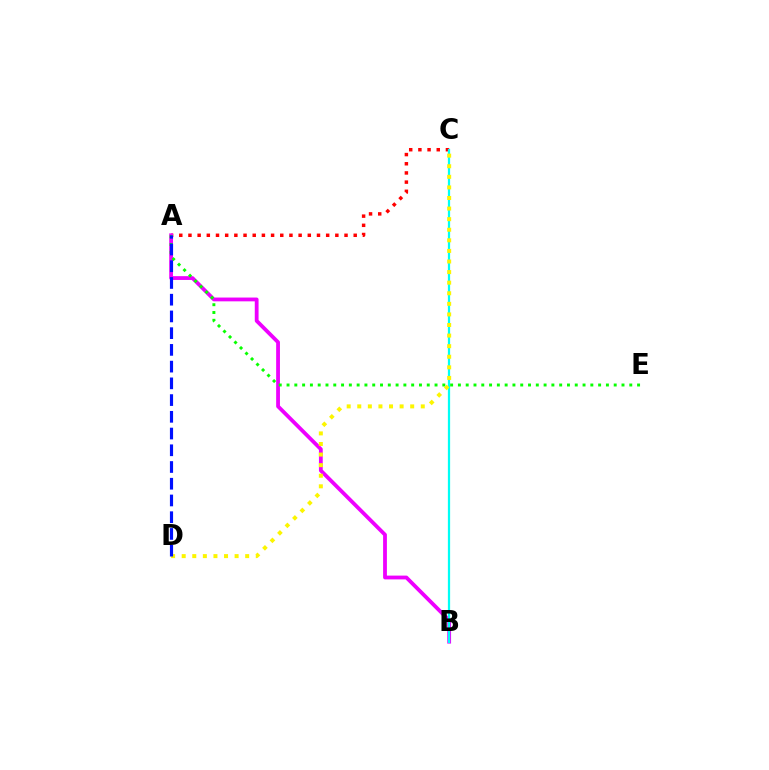{('A', 'C'): [{'color': '#ff0000', 'line_style': 'dotted', 'thickness': 2.49}], ('A', 'B'): [{'color': '#ee00ff', 'line_style': 'solid', 'thickness': 2.73}], ('B', 'C'): [{'color': '#00fff6', 'line_style': 'solid', 'thickness': 1.61}], ('A', 'E'): [{'color': '#08ff00', 'line_style': 'dotted', 'thickness': 2.12}], ('C', 'D'): [{'color': '#fcf500', 'line_style': 'dotted', 'thickness': 2.88}], ('A', 'D'): [{'color': '#0010ff', 'line_style': 'dashed', 'thickness': 2.27}]}